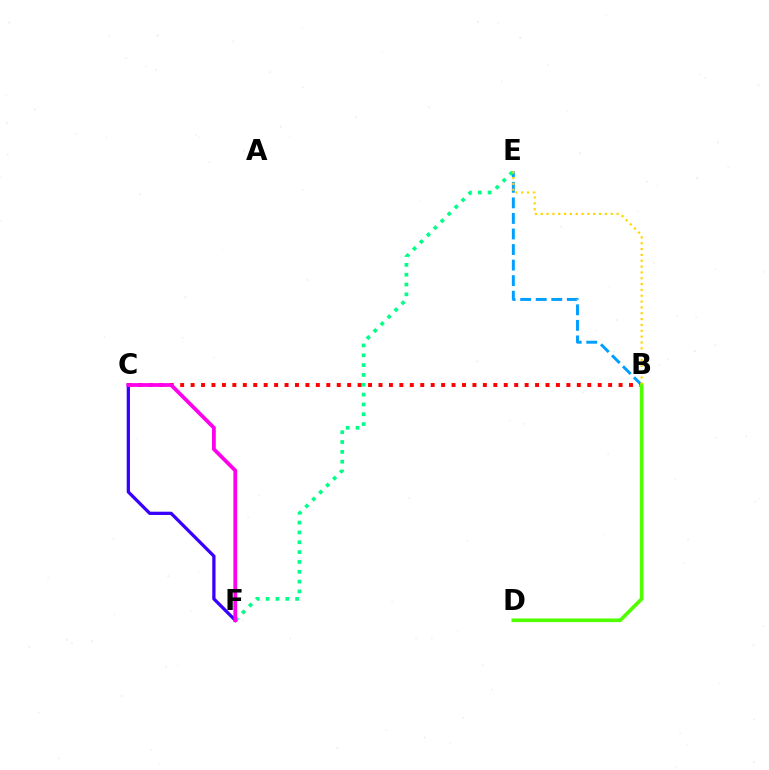{('B', 'E'): [{'color': '#009eff', 'line_style': 'dashed', 'thickness': 2.11}, {'color': '#ffd500', 'line_style': 'dotted', 'thickness': 1.59}], ('E', 'F'): [{'color': '#00ff86', 'line_style': 'dotted', 'thickness': 2.67}], ('C', 'F'): [{'color': '#3700ff', 'line_style': 'solid', 'thickness': 2.35}, {'color': '#ff00ed', 'line_style': 'solid', 'thickness': 2.72}], ('B', 'C'): [{'color': '#ff0000', 'line_style': 'dotted', 'thickness': 2.84}], ('B', 'D'): [{'color': '#4fff00', 'line_style': 'solid', 'thickness': 2.61}]}